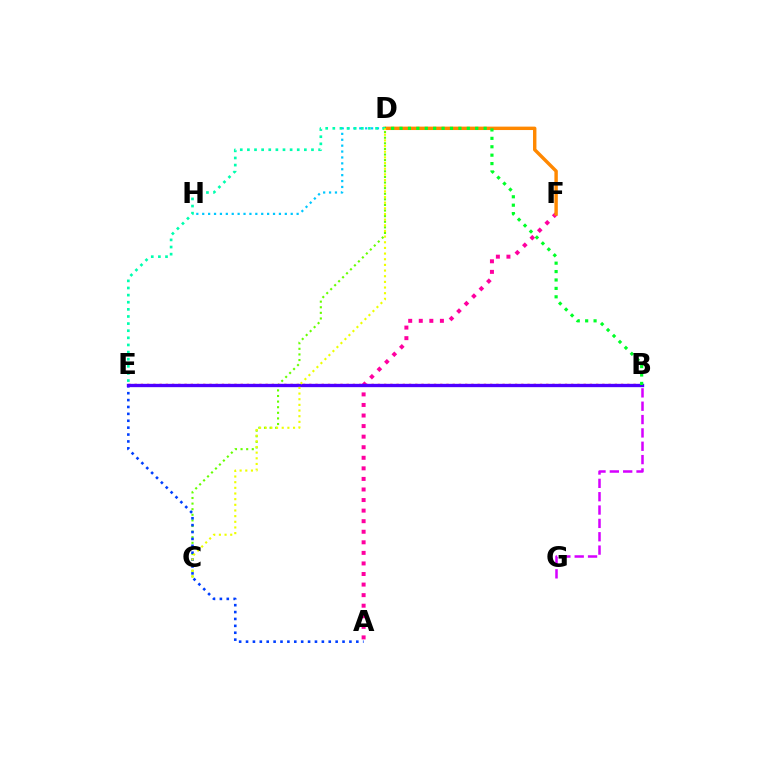{('D', 'H'): [{'color': '#00c7ff', 'line_style': 'dotted', 'thickness': 1.6}], ('C', 'D'): [{'color': '#66ff00', 'line_style': 'dotted', 'thickness': 1.52}, {'color': '#eeff00', 'line_style': 'dotted', 'thickness': 1.54}], ('B', 'E'): [{'color': '#ff0000', 'line_style': 'dotted', 'thickness': 1.69}, {'color': '#4f00ff', 'line_style': 'solid', 'thickness': 2.4}], ('A', 'F'): [{'color': '#ff00a0', 'line_style': 'dotted', 'thickness': 2.87}], ('D', 'F'): [{'color': '#ff8800', 'line_style': 'solid', 'thickness': 2.46}], ('A', 'E'): [{'color': '#003fff', 'line_style': 'dotted', 'thickness': 1.87}], ('B', 'G'): [{'color': '#d600ff', 'line_style': 'dashed', 'thickness': 1.81}], ('D', 'E'): [{'color': '#00ffaf', 'line_style': 'dotted', 'thickness': 1.93}], ('B', 'D'): [{'color': '#00ff27', 'line_style': 'dotted', 'thickness': 2.29}]}